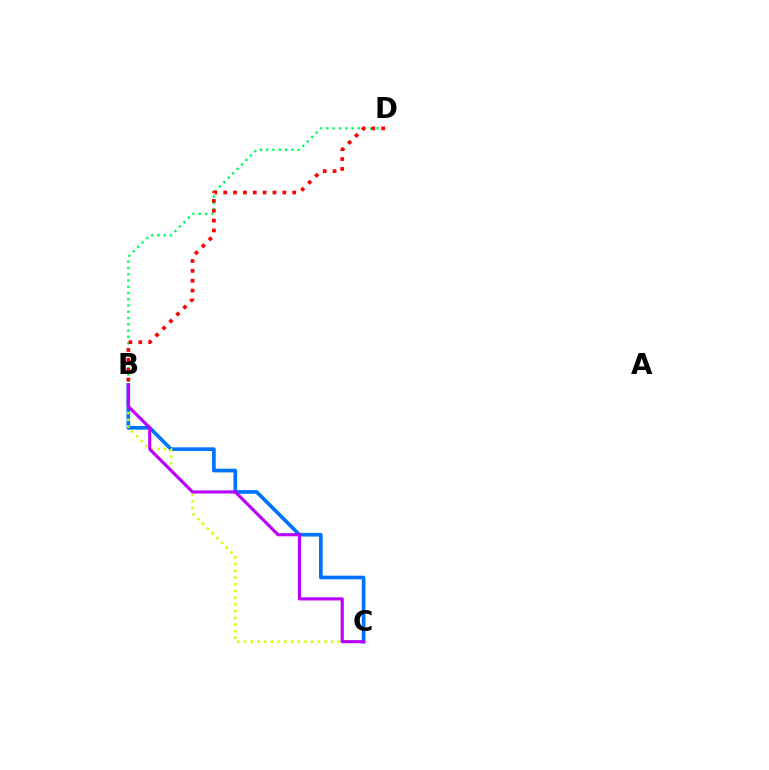{('B', 'C'): [{'color': '#0074ff', 'line_style': 'solid', 'thickness': 2.65}, {'color': '#d1ff00', 'line_style': 'dotted', 'thickness': 1.82}, {'color': '#b900ff', 'line_style': 'solid', 'thickness': 2.25}], ('B', 'D'): [{'color': '#00ff5c', 'line_style': 'dotted', 'thickness': 1.7}, {'color': '#ff0000', 'line_style': 'dotted', 'thickness': 2.68}]}